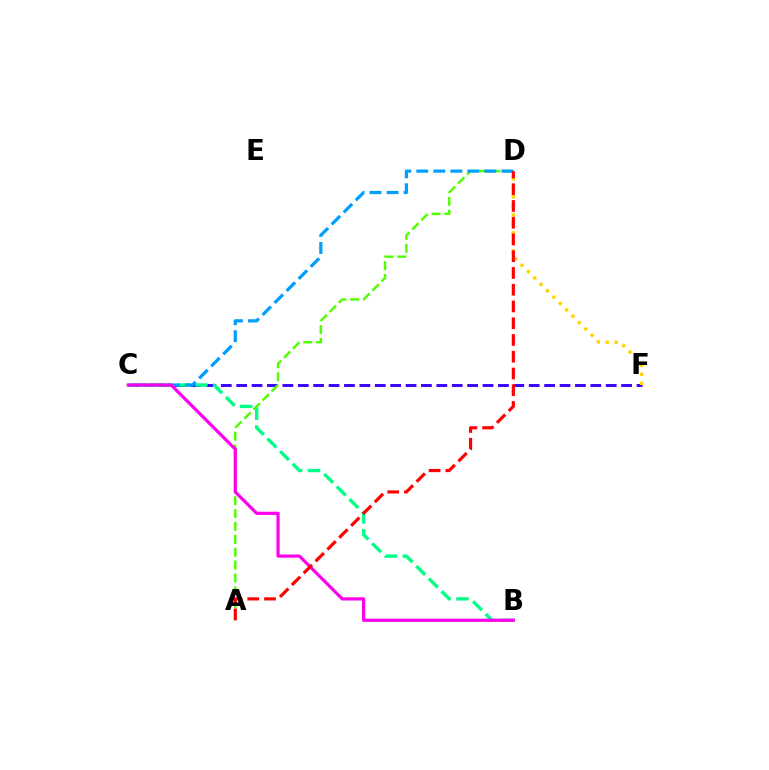{('C', 'F'): [{'color': '#3700ff', 'line_style': 'dashed', 'thickness': 2.09}], ('D', 'F'): [{'color': '#ffd500', 'line_style': 'dotted', 'thickness': 2.45}], ('B', 'C'): [{'color': '#00ff86', 'line_style': 'dashed', 'thickness': 2.42}, {'color': '#ff00ed', 'line_style': 'solid', 'thickness': 2.31}], ('A', 'D'): [{'color': '#4fff00', 'line_style': 'dashed', 'thickness': 1.75}, {'color': '#ff0000', 'line_style': 'dashed', 'thickness': 2.28}], ('C', 'D'): [{'color': '#009eff', 'line_style': 'dashed', 'thickness': 2.31}]}